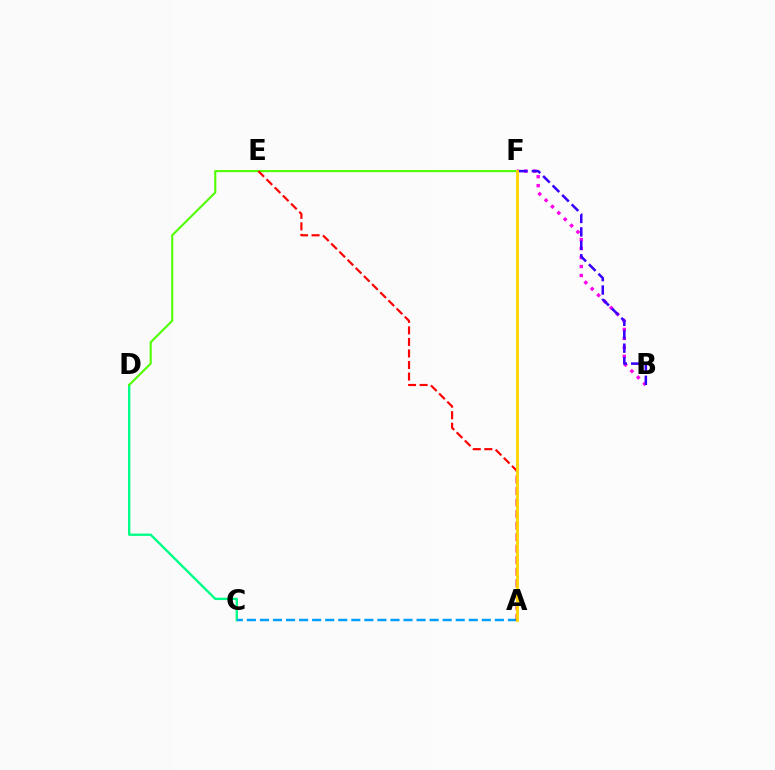{('C', 'D'): [{'color': '#00ff86', 'line_style': 'solid', 'thickness': 1.7}], ('A', 'C'): [{'color': '#009eff', 'line_style': 'dashed', 'thickness': 1.77}], ('D', 'F'): [{'color': '#4fff00', 'line_style': 'solid', 'thickness': 1.5}], ('B', 'F'): [{'color': '#ff00ed', 'line_style': 'dotted', 'thickness': 2.44}, {'color': '#3700ff', 'line_style': 'dashed', 'thickness': 1.82}], ('A', 'E'): [{'color': '#ff0000', 'line_style': 'dashed', 'thickness': 1.57}], ('A', 'F'): [{'color': '#ffd500', 'line_style': 'solid', 'thickness': 2.04}]}